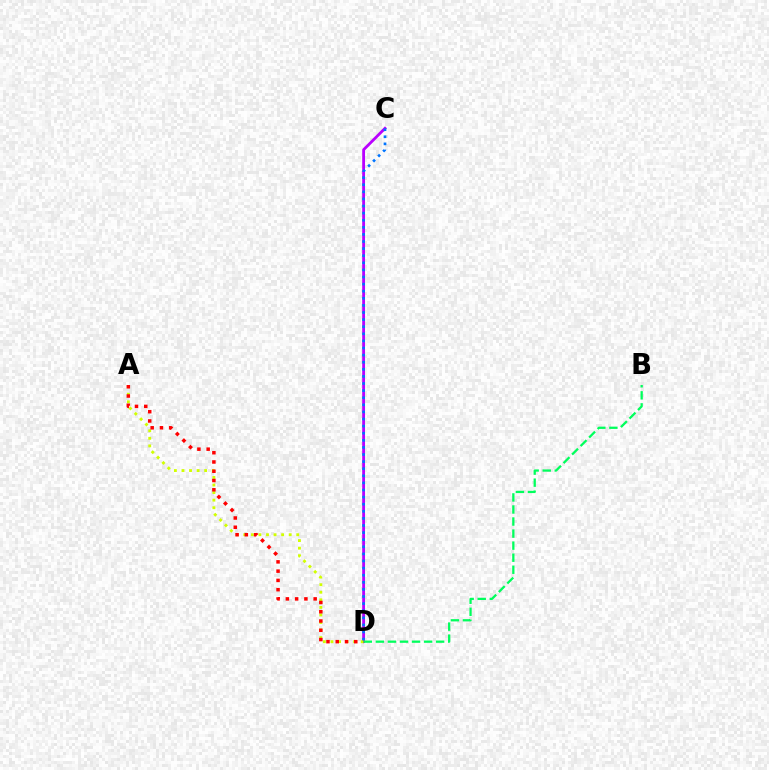{('C', 'D'): [{'color': '#b900ff', 'line_style': 'solid', 'thickness': 2.03}, {'color': '#0074ff', 'line_style': 'dotted', 'thickness': 1.93}], ('A', 'D'): [{'color': '#d1ff00', 'line_style': 'dotted', 'thickness': 2.06}, {'color': '#ff0000', 'line_style': 'dotted', 'thickness': 2.52}], ('B', 'D'): [{'color': '#00ff5c', 'line_style': 'dashed', 'thickness': 1.64}]}